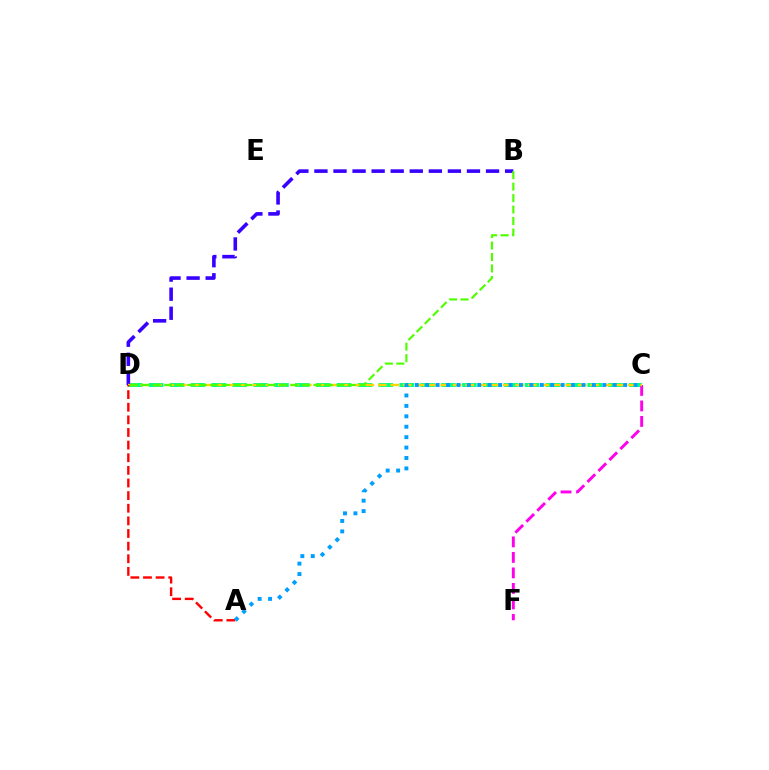{('C', 'D'): [{'color': '#00ff86', 'line_style': 'dashed', 'thickness': 2.84}, {'color': '#ffd500', 'line_style': 'dashed', 'thickness': 1.7}], ('C', 'F'): [{'color': '#ff00ed', 'line_style': 'dashed', 'thickness': 2.11}], ('B', 'D'): [{'color': '#3700ff', 'line_style': 'dashed', 'thickness': 2.59}, {'color': '#4fff00', 'line_style': 'dashed', 'thickness': 1.56}], ('A', 'D'): [{'color': '#ff0000', 'line_style': 'dashed', 'thickness': 1.72}], ('A', 'C'): [{'color': '#009eff', 'line_style': 'dotted', 'thickness': 2.83}]}